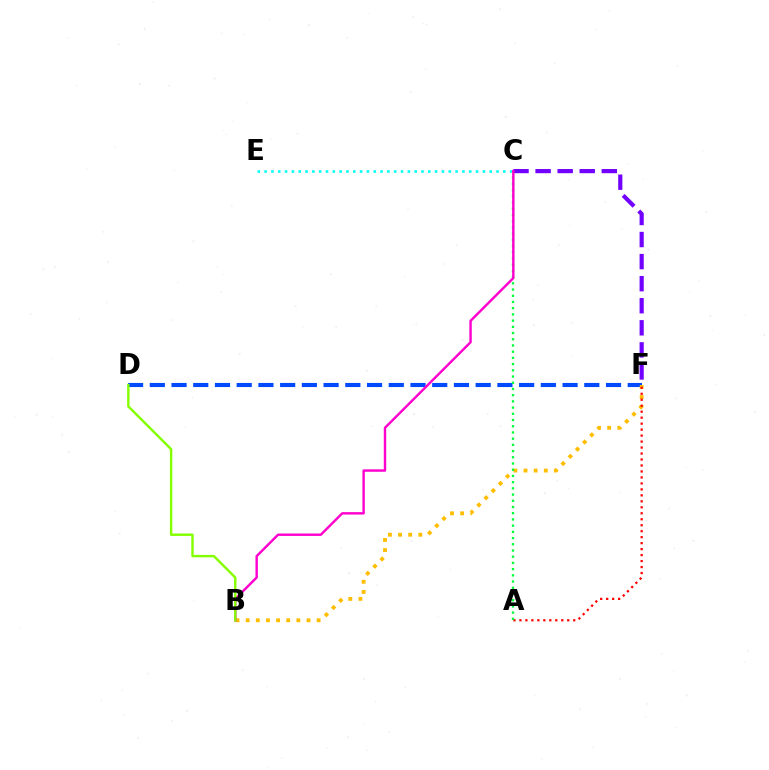{('D', 'F'): [{'color': '#004bff', 'line_style': 'dashed', 'thickness': 2.95}], ('B', 'F'): [{'color': '#ffbd00', 'line_style': 'dotted', 'thickness': 2.75}], ('C', 'E'): [{'color': '#00fff6', 'line_style': 'dotted', 'thickness': 1.85}], ('C', 'F'): [{'color': '#7200ff', 'line_style': 'dashed', 'thickness': 3.0}], ('A', 'F'): [{'color': '#ff0000', 'line_style': 'dotted', 'thickness': 1.62}], ('A', 'C'): [{'color': '#00ff39', 'line_style': 'dotted', 'thickness': 1.69}], ('B', 'C'): [{'color': '#ff00cf', 'line_style': 'solid', 'thickness': 1.74}], ('B', 'D'): [{'color': '#84ff00', 'line_style': 'solid', 'thickness': 1.74}]}